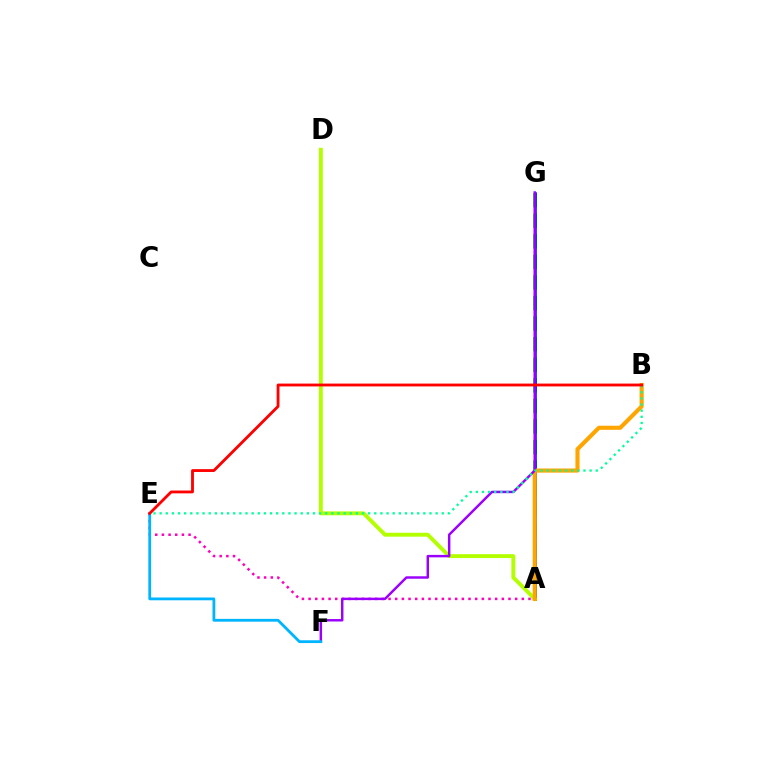{('A', 'G'): [{'color': '#08ff00', 'line_style': 'dashed', 'thickness': 2.79}, {'color': '#0010ff', 'line_style': 'solid', 'thickness': 1.84}], ('A', 'D'): [{'color': '#b3ff00', 'line_style': 'solid', 'thickness': 2.81}], ('A', 'B'): [{'color': '#ffa500', 'line_style': 'solid', 'thickness': 2.96}], ('A', 'E'): [{'color': '#ff00bd', 'line_style': 'dotted', 'thickness': 1.81}], ('F', 'G'): [{'color': '#9b00ff', 'line_style': 'solid', 'thickness': 1.77}], ('E', 'F'): [{'color': '#00b5ff', 'line_style': 'solid', 'thickness': 2.01}], ('B', 'E'): [{'color': '#00ff9d', 'line_style': 'dotted', 'thickness': 1.67}, {'color': '#ff0000', 'line_style': 'solid', 'thickness': 2.04}]}